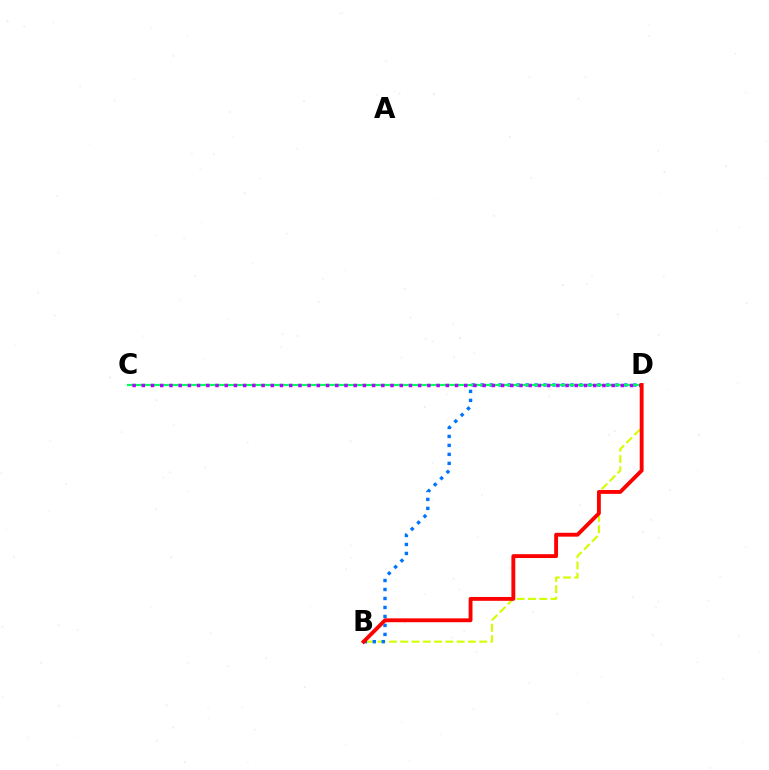{('B', 'D'): [{'color': '#d1ff00', 'line_style': 'dashed', 'thickness': 1.53}, {'color': '#0074ff', 'line_style': 'dotted', 'thickness': 2.44}, {'color': '#ff0000', 'line_style': 'solid', 'thickness': 2.78}], ('C', 'D'): [{'color': '#00ff5c', 'line_style': 'solid', 'thickness': 1.59}, {'color': '#b900ff', 'line_style': 'dotted', 'thickness': 2.5}]}